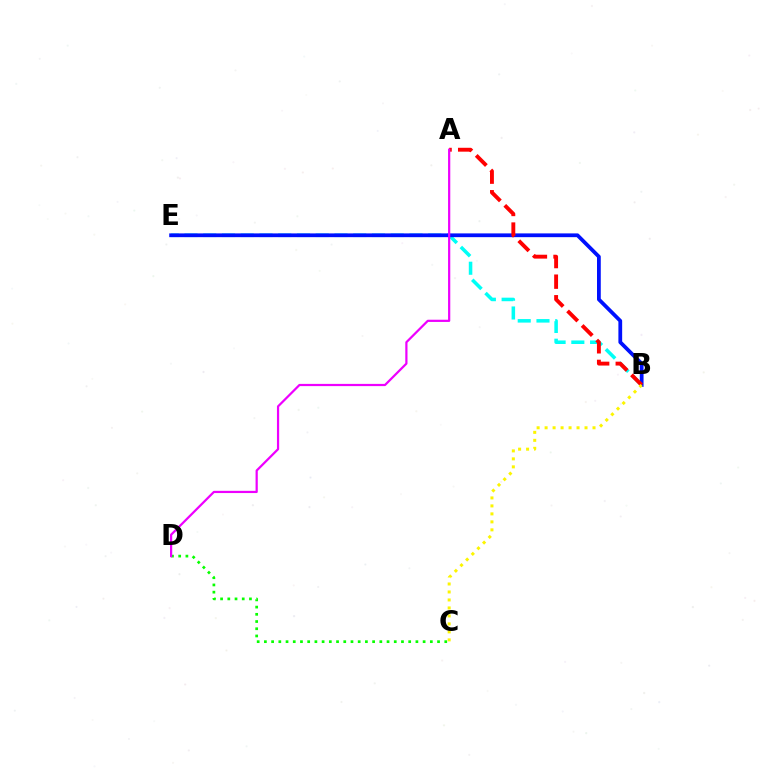{('B', 'E'): [{'color': '#00fff6', 'line_style': 'dashed', 'thickness': 2.55}, {'color': '#0010ff', 'line_style': 'solid', 'thickness': 2.71}], ('C', 'D'): [{'color': '#08ff00', 'line_style': 'dotted', 'thickness': 1.96}], ('A', 'B'): [{'color': '#ff0000', 'line_style': 'dashed', 'thickness': 2.8}], ('A', 'D'): [{'color': '#ee00ff', 'line_style': 'solid', 'thickness': 1.6}], ('B', 'C'): [{'color': '#fcf500', 'line_style': 'dotted', 'thickness': 2.17}]}